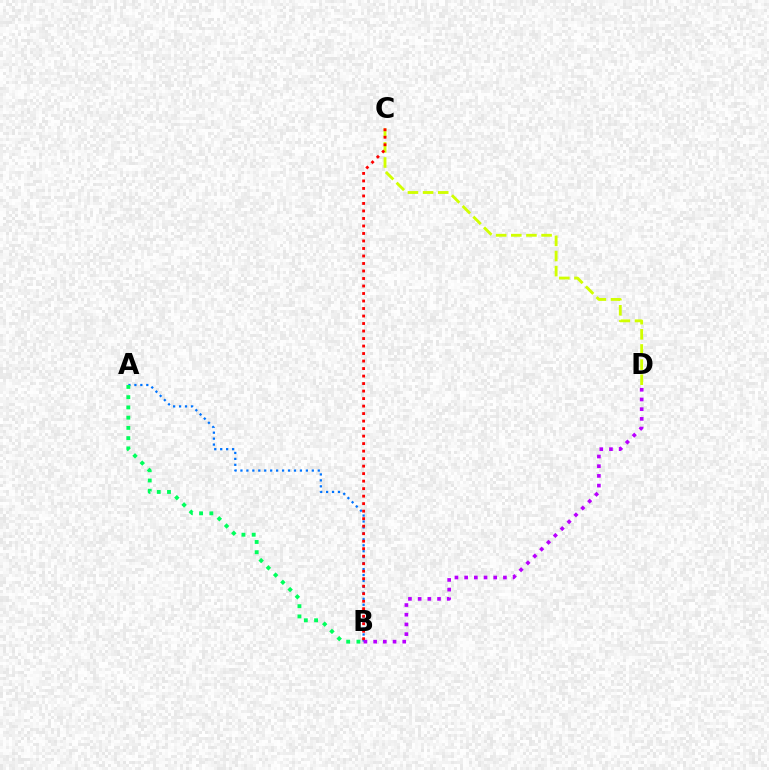{('A', 'B'): [{'color': '#0074ff', 'line_style': 'dotted', 'thickness': 1.62}, {'color': '#00ff5c', 'line_style': 'dotted', 'thickness': 2.78}], ('C', 'D'): [{'color': '#d1ff00', 'line_style': 'dashed', 'thickness': 2.06}], ('B', 'C'): [{'color': '#ff0000', 'line_style': 'dotted', 'thickness': 2.04}], ('B', 'D'): [{'color': '#b900ff', 'line_style': 'dotted', 'thickness': 2.63}]}